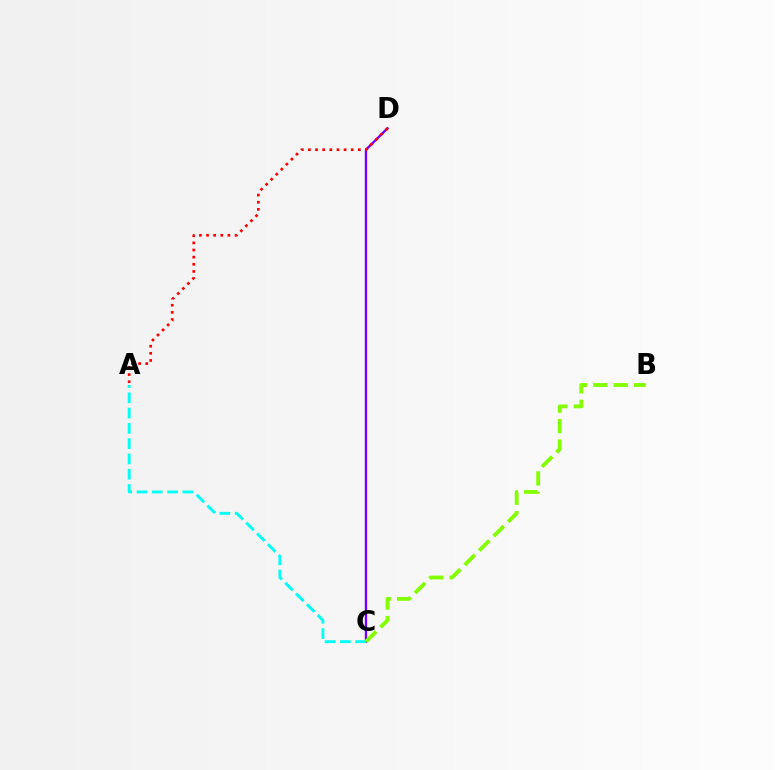{('C', 'D'): [{'color': '#7200ff', 'line_style': 'solid', 'thickness': 1.7}], ('A', 'C'): [{'color': '#00fff6', 'line_style': 'dashed', 'thickness': 2.08}], ('A', 'D'): [{'color': '#ff0000', 'line_style': 'dotted', 'thickness': 1.94}], ('B', 'C'): [{'color': '#84ff00', 'line_style': 'dashed', 'thickness': 2.77}]}